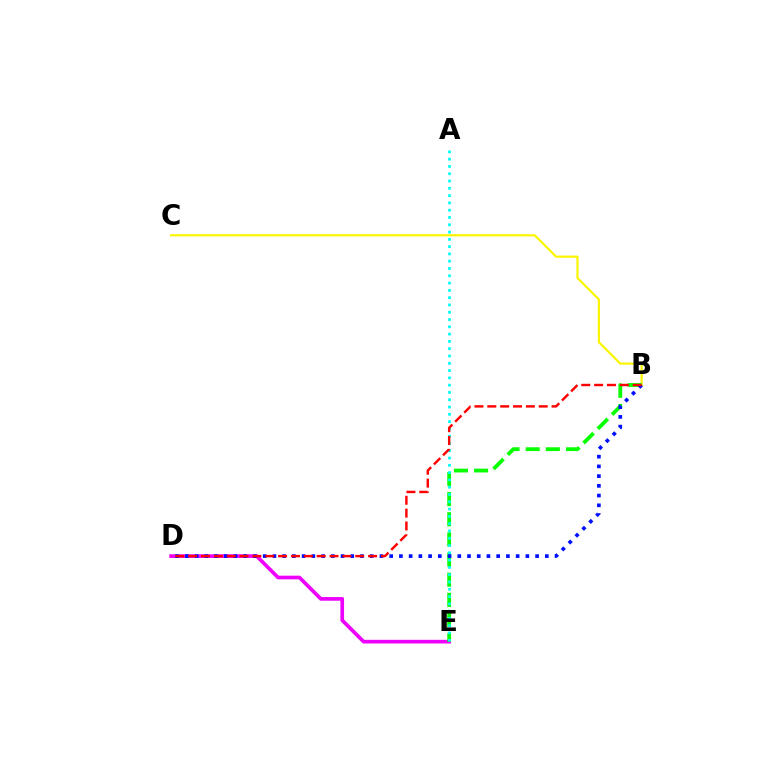{('D', 'E'): [{'color': '#ee00ff', 'line_style': 'solid', 'thickness': 2.65}], ('B', 'C'): [{'color': '#fcf500', 'line_style': 'solid', 'thickness': 1.58}], ('B', 'E'): [{'color': '#08ff00', 'line_style': 'dashed', 'thickness': 2.74}], ('A', 'E'): [{'color': '#00fff6', 'line_style': 'dotted', 'thickness': 1.98}], ('B', 'D'): [{'color': '#0010ff', 'line_style': 'dotted', 'thickness': 2.64}, {'color': '#ff0000', 'line_style': 'dashed', 'thickness': 1.75}]}